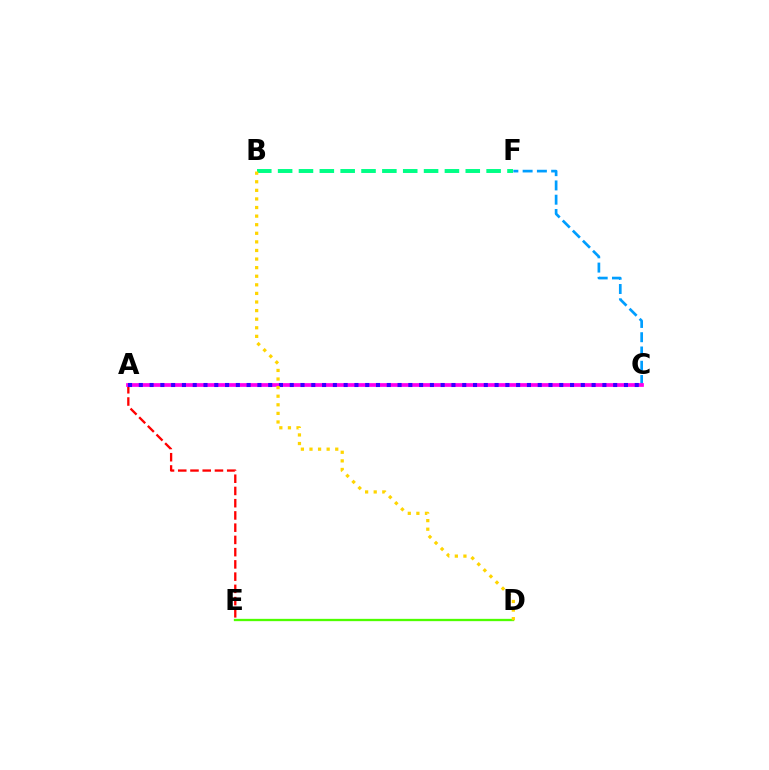{('A', 'E'): [{'color': '#ff0000', 'line_style': 'dashed', 'thickness': 1.66}], ('C', 'F'): [{'color': '#009eff', 'line_style': 'dashed', 'thickness': 1.94}], ('A', 'C'): [{'color': '#ff00ed', 'line_style': 'solid', 'thickness': 2.69}, {'color': '#3700ff', 'line_style': 'dotted', 'thickness': 2.93}], ('B', 'F'): [{'color': '#00ff86', 'line_style': 'dashed', 'thickness': 2.83}], ('D', 'E'): [{'color': '#4fff00', 'line_style': 'solid', 'thickness': 1.67}], ('B', 'D'): [{'color': '#ffd500', 'line_style': 'dotted', 'thickness': 2.33}]}